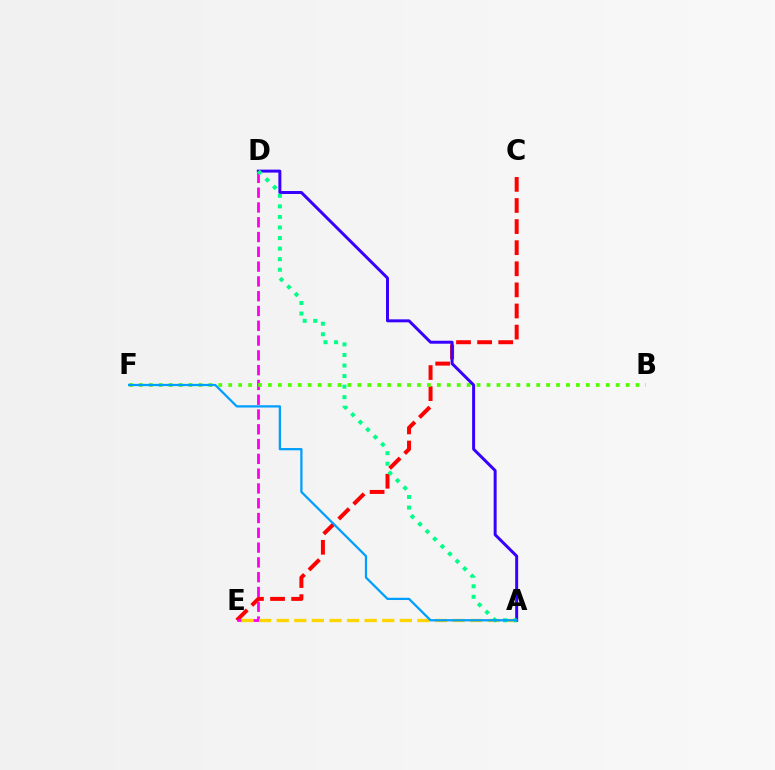{('C', 'E'): [{'color': '#ff0000', 'line_style': 'dashed', 'thickness': 2.87}], ('D', 'E'): [{'color': '#ff00ed', 'line_style': 'dashed', 'thickness': 2.01}], ('B', 'F'): [{'color': '#4fff00', 'line_style': 'dotted', 'thickness': 2.7}], ('A', 'E'): [{'color': '#ffd500', 'line_style': 'dashed', 'thickness': 2.39}], ('A', 'D'): [{'color': '#3700ff', 'line_style': 'solid', 'thickness': 2.14}, {'color': '#00ff86', 'line_style': 'dotted', 'thickness': 2.87}], ('A', 'F'): [{'color': '#009eff', 'line_style': 'solid', 'thickness': 1.62}]}